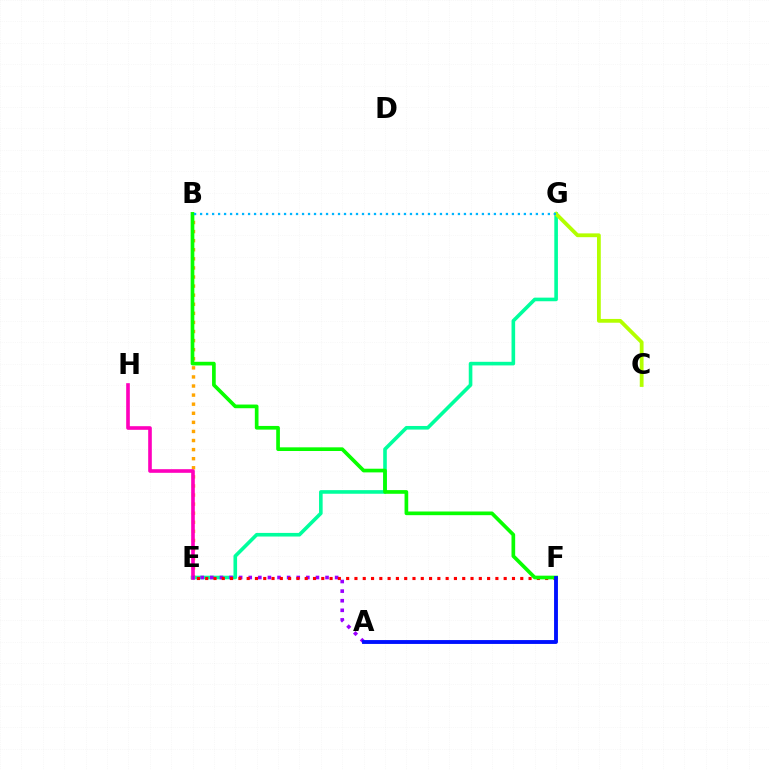{('E', 'G'): [{'color': '#00ff9d', 'line_style': 'solid', 'thickness': 2.6}], ('B', 'E'): [{'color': '#ffa500', 'line_style': 'dotted', 'thickness': 2.47}], ('E', 'H'): [{'color': '#ff00bd', 'line_style': 'solid', 'thickness': 2.62}], ('A', 'E'): [{'color': '#9b00ff', 'line_style': 'dotted', 'thickness': 2.61}], ('E', 'F'): [{'color': '#ff0000', 'line_style': 'dotted', 'thickness': 2.25}], ('B', 'F'): [{'color': '#08ff00', 'line_style': 'solid', 'thickness': 2.65}], ('A', 'F'): [{'color': '#0010ff', 'line_style': 'solid', 'thickness': 2.78}], ('C', 'G'): [{'color': '#b3ff00', 'line_style': 'solid', 'thickness': 2.73}], ('B', 'G'): [{'color': '#00b5ff', 'line_style': 'dotted', 'thickness': 1.63}]}